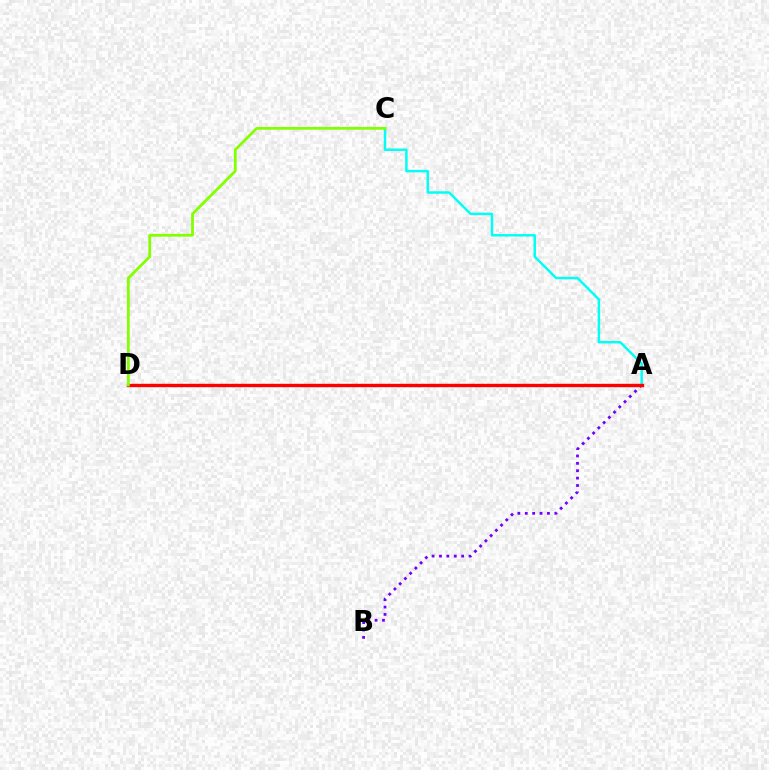{('A', 'C'): [{'color': '#00fff6', 'line_style': 'solid', 'thickness': 1.77}], ('A', 'B'): [{'color': '#7200ff', 'line_style': 'dotted', 'thickness': 2.01}], ('A', 'D'): [{'color': '#ff0000', 'line_style': 'solid', 'thickness': 2.44}], ('C', 'D'): [{'color': '#84ff00', 'line_style': 'solid', 'thickness': 2.0}]}